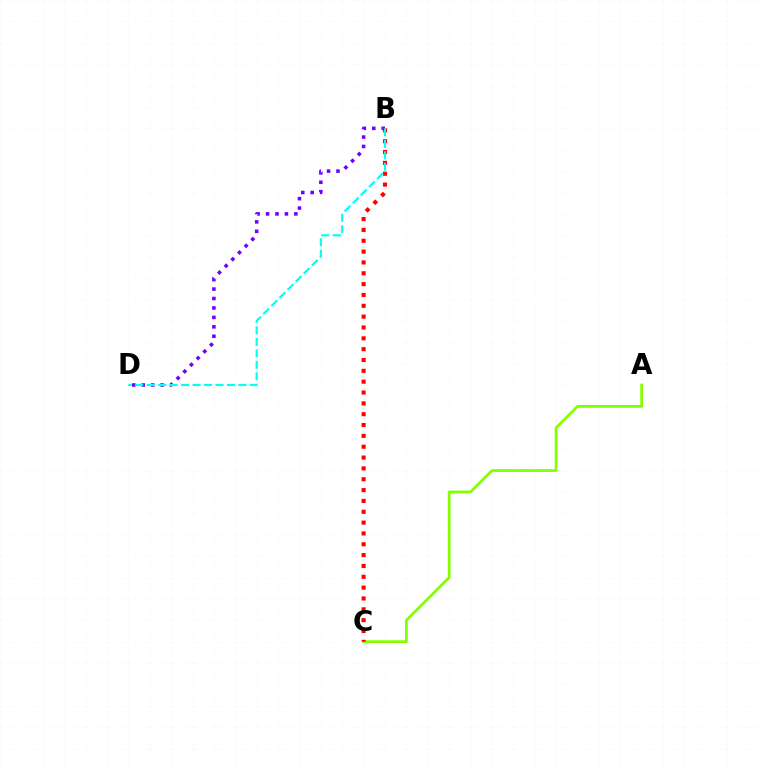{('B', 'D'): [{'color': '#7200ff', 'line_style': 'dotted', 'thickness': 2.56}, {'color': '#00fff6', 'line_style': 'dashed', 'thickness': 1.56}], ('A', 'C'): [{'color': '#84ff00', 'line_style': 'solid', 'thickness': 1.99}], ('B', 'C'): [{'color': '#ff0000', 'line_style': 'dotted', 'thickness': 2.95}]}